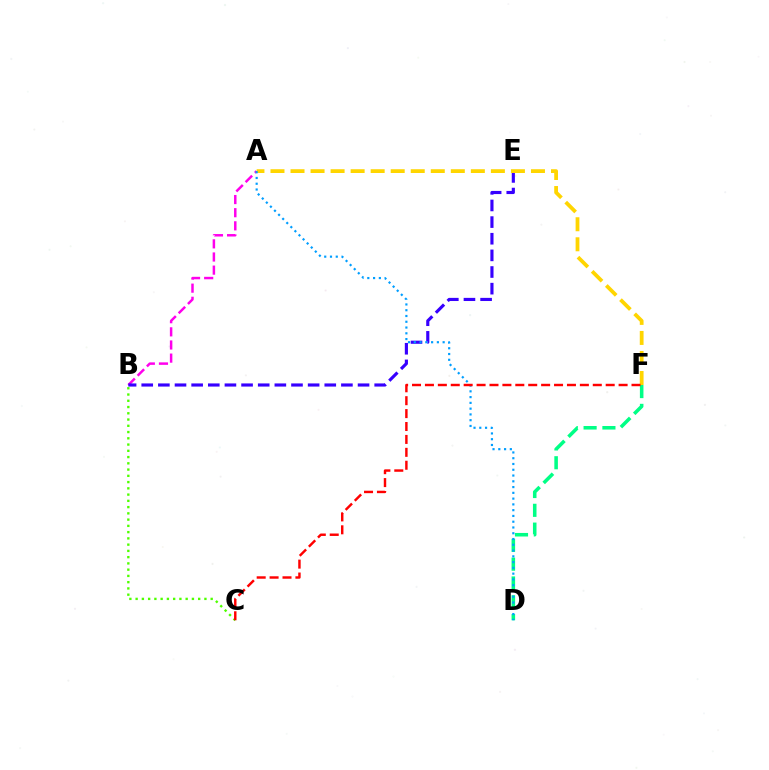{('A', 'B'): [{'color': '#ff00ed', 'line_style': 'dashed', 'thickness': 1.78}], ('D', 'F'): [{'color': '#00ff86', 'line_style': 'dashed', 'thickness': 2.56}], ('B', 'E'): [{'color': '#3700ff', 'line_style': 'dashed', 'thickness': 2.26}], ('A', 'F'): [{'color': '#ffd500', 'line_style': 'dashed', 'thickness': 2.72}], ('A', 'D'): [{'color': '#009eff', 'line_style': 'dotted', 'thickness': 1.57}], ('B', 'C'): [{'color': '#4fff00', 'line_style': 'dotted', 'thickness': 1.7}], ('C', 'F'): [{'color': '#ff0000', 'line_style': 'dashed', 'thickness': 1.75}]}